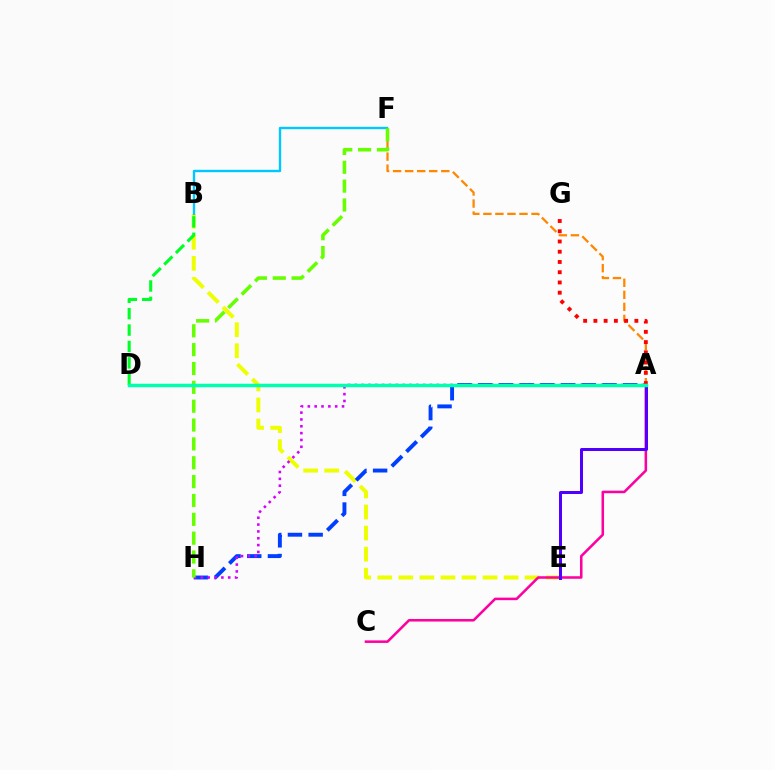{('A', 'F'): [{'color': '#ff8800', 'line_style': 'dashed', 'thickness': 1.64}], ('B', 'E'): [{'color': '#eeff00', 'line_style': 'dashed', 'thickness': 2.86}], ('A', 'H'): [{'color': '#003fff', 'line_style': 'dashed', 'thickness': 2.81}, {'color': '#d600ff', 'line_style': 'dotted', 'thickness': 1.86}], ('B', 'F'): [{'color': '#00c7ff', 'line_style': 'solid', 'thickness': 1.72}], ('A', 'G'): [{'color': '#ff0000', 'line_style': 'dotted', 'thickness': 2.78}], ('B', 'D'): [{'color': '#00ff27', 'line_style': 'dashed', 'thickness': 2.23}], ('F', 'H'): [{'color': '#66ff00', 'line_style': 'dashed', 'thickness': 2.56}], ('A', 'C'): [{'color': '#ff00a0', 'line_style': 'solid', 'thickness': 1.83}], ('A', 'E'): [{'color': '#4f00ff', 'line_style': 'solid', 'thickness': 2.17}], ('A', 'D'): [{'color': '#00ffaf', 'line_style': 'solid', 'thickness': 2.5}]}